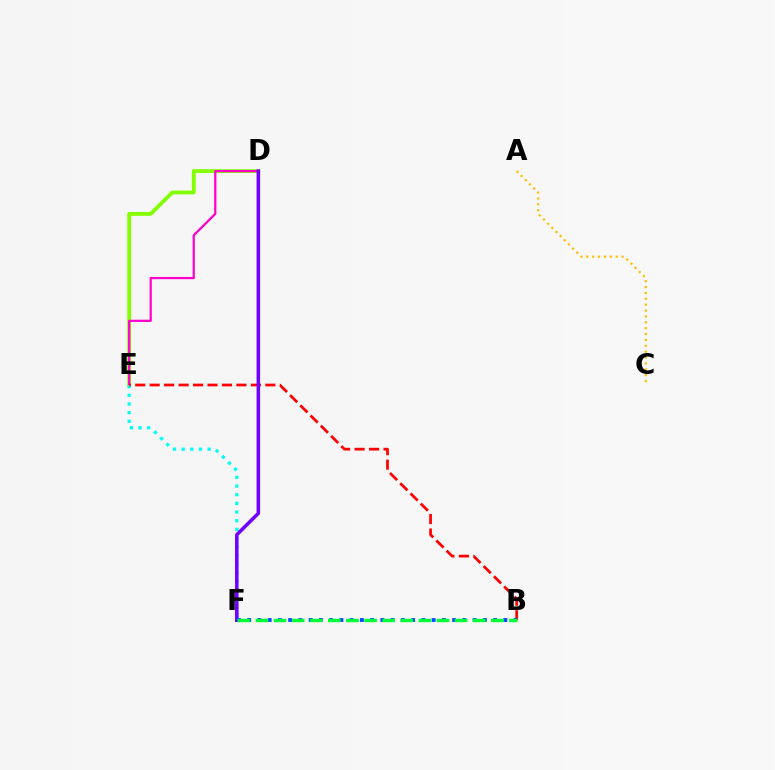{('D', 'E'): [{'color': '#84ff00', 'line_style': 'solid', 'thickness': 2.76}, {'color': '#ff00cf', 'line_style': 'solid', 'thickness': 1.61}], ('E', 'F'): [{'color': '#00fff6', 'line_style': 'dotted', 'thickness': 2.35}], ('B', 'E'): [{'color': '#ff0000', 'line_style': 'dashed', 'thickness': 1.96}], ('D', 'F'): [{'color': '#7200ff', 'line_style': 'solid', 'thickness': 2.55}], ('B', 'F'): [{'color': '#004bff', 'line_style': 'dotted', 'thickness': 2.78}, {'color': '#00ff39', 'line_style': 'dashed', 'thickness': 2.46}], ('A', 'C'): [{'color': '#ffbd00', 'line_style': 'dotted', 'thickness': 1.6}]}